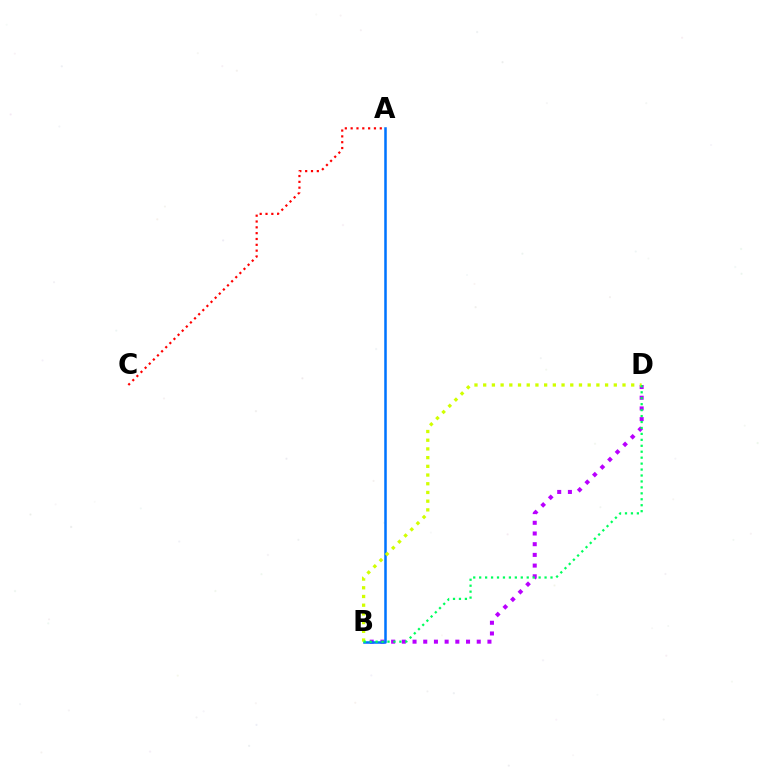{('B', 'D'): [{'color': '#b900ff', 'line_style': 'dotted', 'thickness': 2.91}, {'color': '#d1ff00', 'line_style': 'dotted', 'thickness': 2.37}, {'color': '#00ff5c', 'line_style': 'dotted', 'thickness': 1.62}], ('A', 'B'): [{'color': '#0074ff', 'line_style': 'solid', 'thickness': 1.82}], ('A', 'C'): [{'color': '#ff0000', 'line_style': 'dotted', 'thickness': 1.58}]}